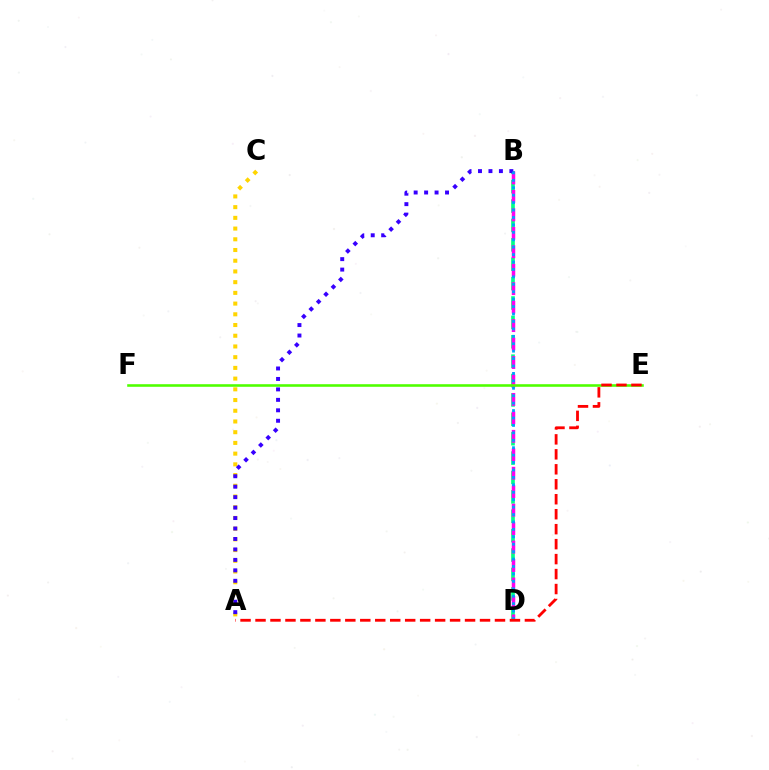{('B', 'D'): [{'color': '#00ff86', 'line_style': 'dashed', 'thickness': 2.63}, {'color': '#ff00ed', 'line_style': 'dashed', 'thickness': 2.51}, {'color': '#009eff', 'line_style': 'dotted', 'thickness': 2.02}], ('A', 'C'): [{'color': '#ffd500', 'line_style': 'dotted', 'thickness': 2.91}], ('E', 'F'): [{'color': '#4fff00', 'line_style': 'solid', 'thickness': 1.86}], ('A', 'B'): [{'color': '#3700ff', 'line_style': 'dotted', 'thickness': 2.84}], ('A', 'E'): [{'color': '#ff0000', 'line_style': 'dashed', 'thickness': 2.03}]}